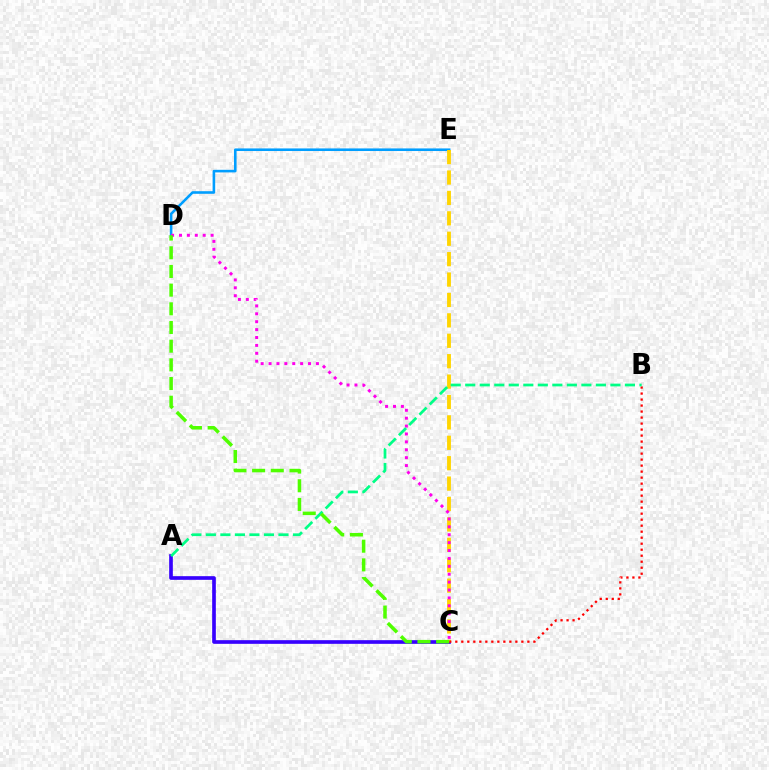{('A', 'C'): [{'color': '#3700ff', 'line_style': 'solid', 'thickness': 2.64}], ('D', 'E'): [{'color': '#009eff', 'line_style': 'solid', 'thickness': 1.87}], ('C', 'E'): [{'color': '#ffd500', 'line_style': 'dashed', 'thickness': 2.77}], ('C', 'D'): [{'color': '#ff00ed', 'line_style': 'dotted', 'thickness': 2.15}, {'color': '#4fff00', 'line_style': 'dashed', 'thickness': 2.54}], ('B', 'C'): [{'color': '#ff0000', 'line_style': 'dotted', 'thickness': 1.63}], ('A', 'B'): [{'color': '#00ff86', 'line_style': 'dashed', 'thickness': 1.97}]}